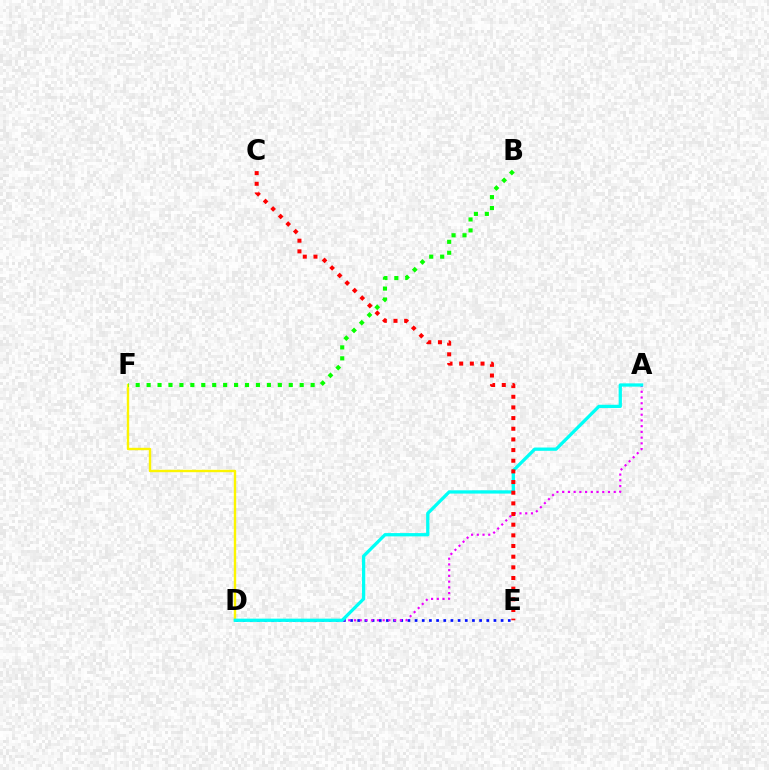{('D', 'F'): [{'color': '#fcf500', 'line_style': 'solid', 'thickness': 1.72}], ('D', 'E'): [{'color': '#0010ff', 'line_style': 'dotted', 'thickness': 1.95}], ('A', 'D'): [{'color': '#ee00ff', 'line_style': 'dotted', 'thickness': 1.56}, {'color': '#00fff6', 'line_style': 'solid', 'thickness': 2.36}], ('B', 'F'): [{'color': '#08ff00', 'line_style': 'dotted', 'thickness': 2.97}], ('C', 'E'): [{'color': '#ff0000', 'line_style': 'dotted', 'thickness': 2.9}]}